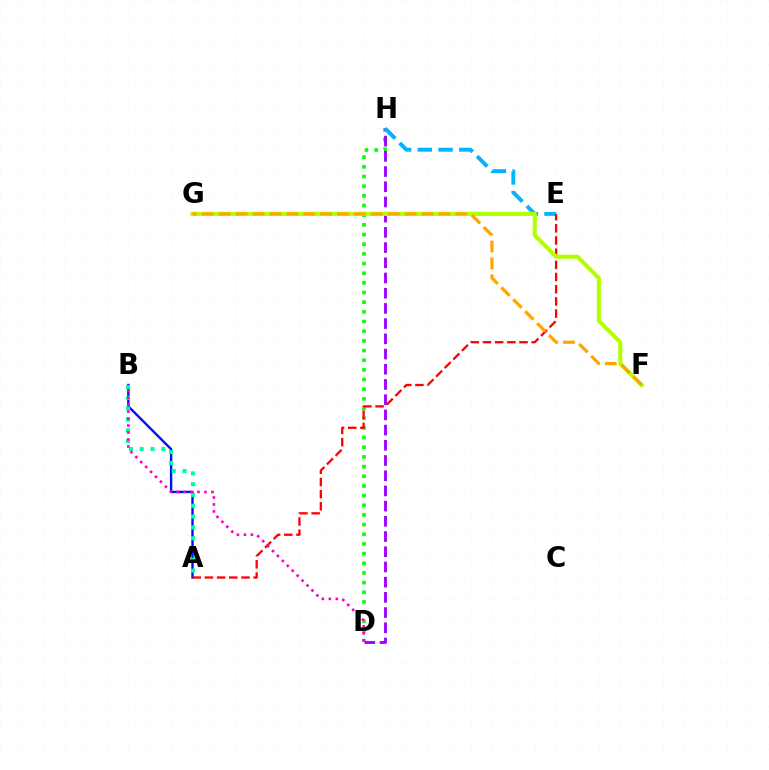{('D', 'H'): [{'color': '#08ff00', 'line_style': 'dotted', 'thickness': 2.63}, {'color': '#9b00ff', 'line_style': 'dashed', 'thickness': 2.07}], ('A', 'B'): [{'color': '#0010ff', 'line_style': 'solid', 'thickness': 1.72}, {'color': '#00ff9d', 'line_style': 'dotted', 'thickness': 2.94}], ('E', 'H'): [{'color': '#00b5ff', 'line_style': 'dashed', 'thickness': 2.82}], ('A', 'E'): [{'color': '#ff0000', 'line_style': 'dashed', 'thickness': 1.65}], ('F', 'G'): [{'color': '#b3ff00', 'line_style': 'solid', 'thickness': 2.96}, {'color': '#ffa500', 'line_style': 'dashed', 'thickness': 2.3}], ('B', 'D'): [{'color': '#ff00bd', 'line_style': 'dotted', 'thickness': 1.89}]}